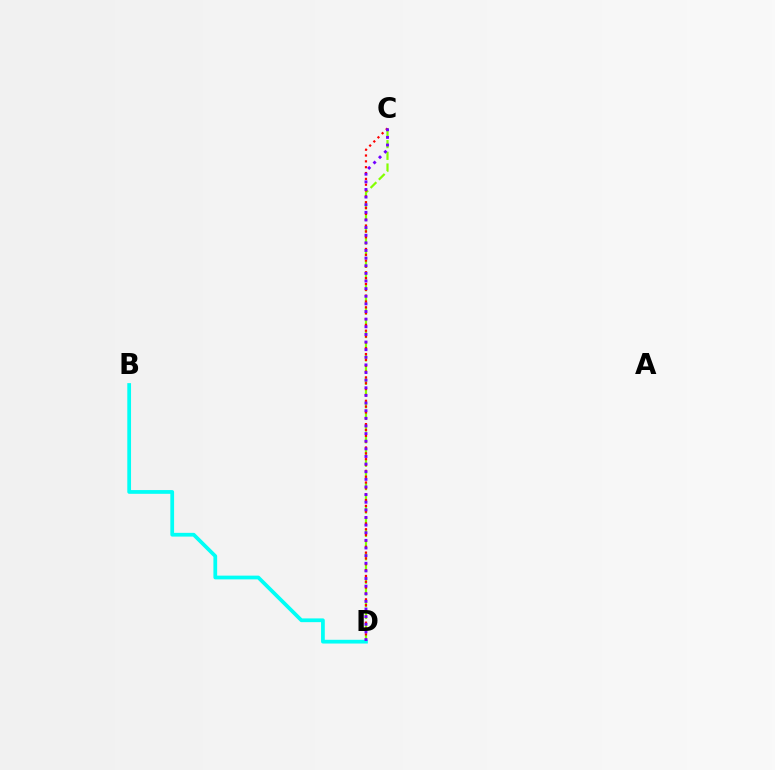{('C', 'D'): [{'color': '#84ff00', 'line_style': 'dashed', 'thickness': 1.59}, {'color': '#ff0000', 'line_style': 'dotted', 'thickness': 1.59}, {'color': '#7200ff', 'line_style': 'dotted', 'thickness': 2.07}], ('B', 'D'): [{'color': '#00fff6', 'line_style': 'solid', 'thickness': 2.69}]}